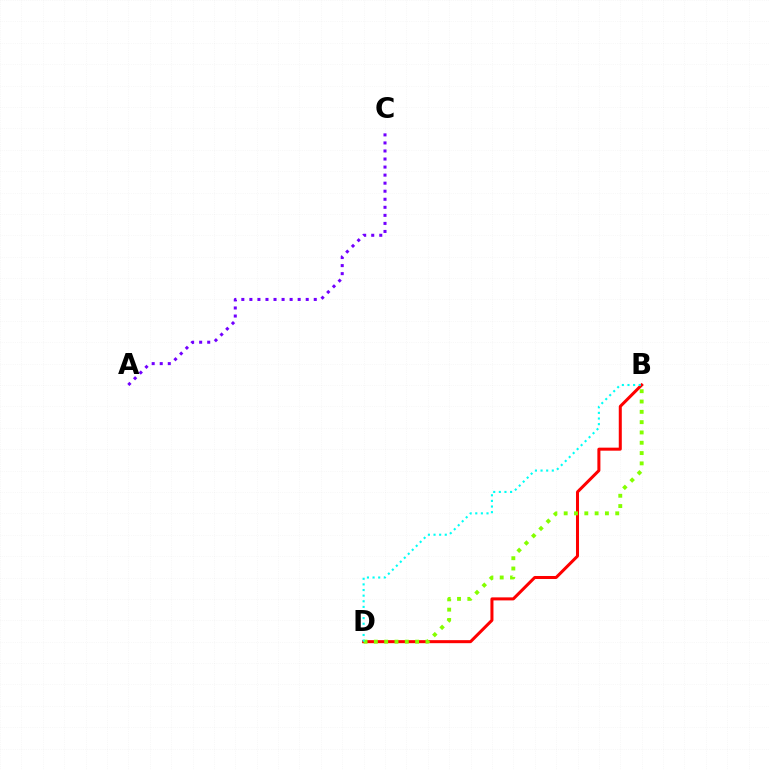{('B', 'D'): [{'color': '#ff0000', 'line_style': 'solid', 'thickness': 2.18}, {'color': '#84ff00', 'line_style': 'dotted', 'thickness': 2.8}, {'color': '#00fff6', 'line_style': 'dotted', 'thickness': 1.53}], ('A', 'C'): [{'color': '#7200ff', 'line_style': 'dotted', 'thickness': 2.19}]}